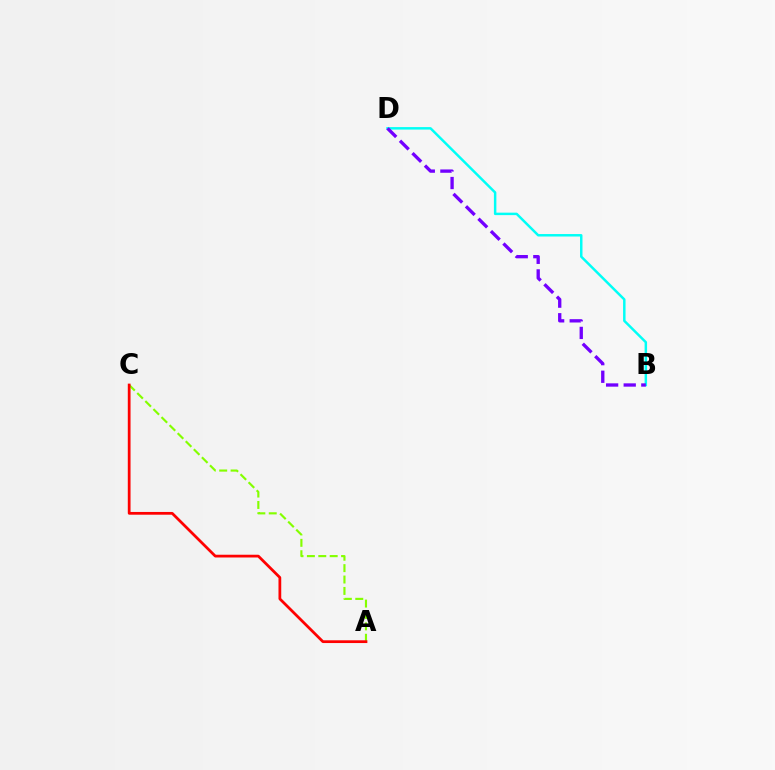{('A', 'C'): [{'color': '#84ff00', 'line_style': 'dashed', 'thickness': 1.55}, {'color': '#ff0000', 'line_style': 'solid', 'thickness': 1.98}], ('B', 'D'): [{'color': '#00fff6', 'line_style': 'solid', 'thickness': 1.78}, {'color': '#7200ff', 'line_style': 'dashed', 'thickness': 2.39}]}